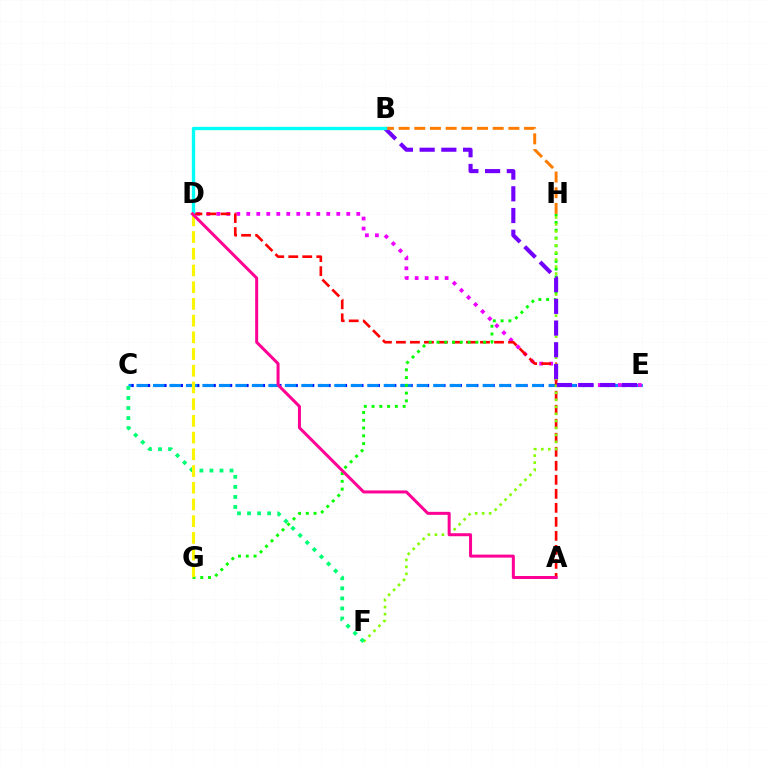{('C', 'E'): [{'color': '#0010ff', 'line_style': 'dotted', 'thickness': 2.23}, {'color': '#008cff', 'line_style': 'dashed', 'thickness': 2.24}], ('D', 'E'): [{'color': '#ee00ff', 'line_style': 'dotted', 'thickness': 2.72}], ('A', 'D'): [{'color': '#ff0000', 'line_style': 'dashed', 'thickness': 1.9}, {'color': '#ff0094', 'line_style': 'solid', 'thickness': 2.16}], ('G', 'H'): [{'color': '#08ff00', 'line_style': 'dotted', 'thickness': 2.11}], ('F', 'H'): [{'color': '#84ff00', 'line_style': 'dotted', 'thickness': 1.91}], ('B', 'E'): [{'color': '#7200ff', 'line_style': 'dashed', 'thickness': 2.95}], ('C', 'F'): [{'color': '#00ff74', 'line_style': 'dotted', 'thickness': 2.73}], ('B', 'H'): [{'color': '#ff7c00', 'line_style': 'dashed', 'thickness': 2.13}], ('B', 'D'): [{'color': '#00fff6', 'line_style': 'solid', 'thickness': 2.4}], ('D', 'G'): [{'color': '#fcf500', 'line_style': 'dashed', 'thickness': 2.27}]}